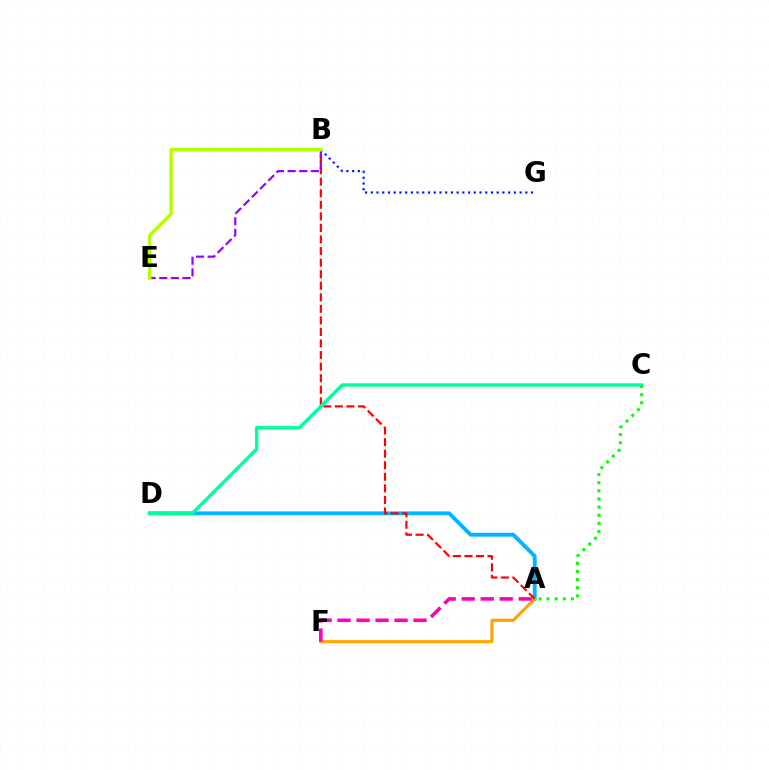{('B', 'G'): [{'color': '#0010ff', 'line_style': 'dotted', 'thickness': 1.56}], ('A', 'D'): [{'color': '#00b5ff', 'line_style': 'solid', 'thickness': 2.79}], ('A', 'F'): [{'color': '#ffa500', 'line_style': 'solid', 'thickness': 2.26}, {'color': '#ff00bd', 'line_style': 'dashed', 'thickness': 2.58}], ('A', 'B'): [{'color': '#ff0000', 'line_style': 'dashed', 'thickness': 1.57}], ('B', 'E'): [{'color': '#9b00ff', 'line_style': 'dashed', 'thickness': 1.58}, {'color': '#b3ff00', 'line_style': 'solid', 'thickness': 2.47}], ('C', 'D'): [{'color': '#00ff9d', 'line_style': 'solid', 'thickness': 2.46}], ('A', 'C'): [{'color': '#08ff00', 'line_style': 'dotted', 'thickness': 2.21}]}